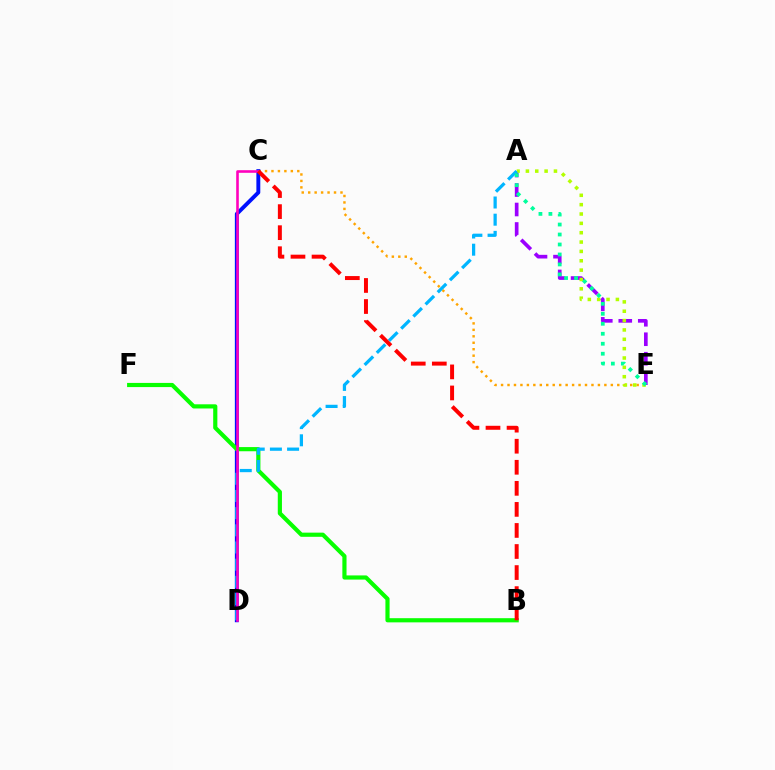{('C', 'E'): [{'color': '#ffa500', 'line_style': 'dotted', 'thickness': 1.75}], ('A', 'E'): [{'color': '#9b00ff', 'line_style': 'dashed', 'thickness': 2.65}, {'color': '#b3ff00', 'line_style': 'dotted', 'thickness': 2.54}, {'color': '#00ff9d', 'line_style': 'dotted', 'thickness': 2.71}], ('C', 'D'): [{'color': '#0010ff', 'line_style': 'solid', 'thickness': 2.81}, {'color': '#ff00bd', 'line_style': 'solid', 'thickness': 1.87}], ('B', 'F'): [{'color': '#08ff00', 'line_style': 'solid', 'thickness': 3.0}], ('A', 'D'): [{'color': '#00b5ff', 'line_style': 'dashed', 'thickness': 2.33}], ('B', 'C'): [{'color': '#ff0000', 'line_style': 'dashed', 'thickness': 2.86}]}